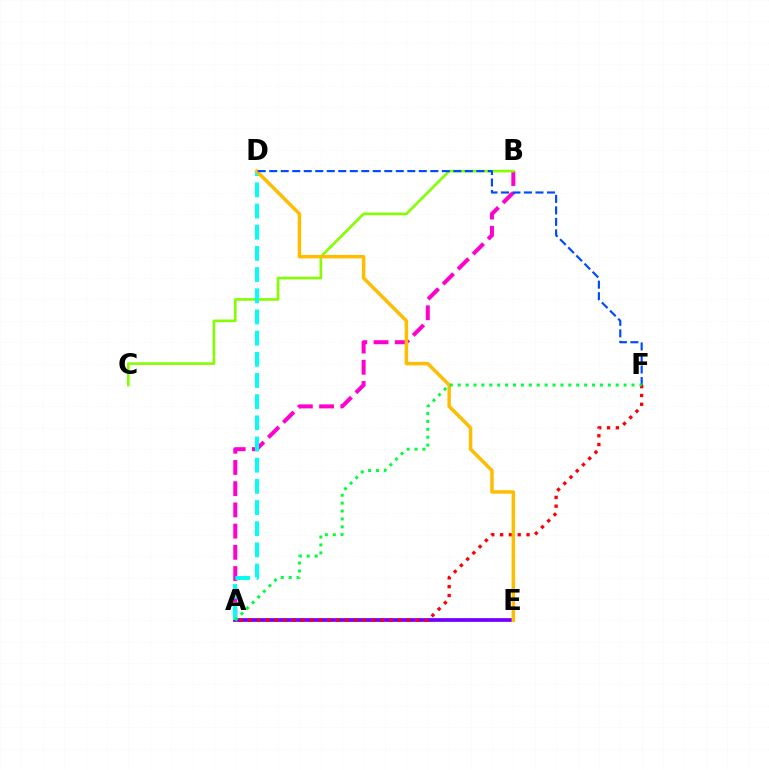{('A', 'E'): [{'color': '#7200ff', 'line_style': 'solid', 'thickness': 2.69}], ('A', 'B'): [{'color': '#ff00cf', 'line_style': 'dashed', 'thickness': 2.88}], ('B', 'C'): [{'color': '#84ff00', 'line_style': 'solid', 'thickness': 1.9}], ('A', 'F'): [{'color': '#ff0000', 'line_style': 'dotted', 'thickness': 2.4}, {'color': '#00ff39', 'line_style': 'dotted', 'thickness': 2.15}], ('A', 'D'): [{'color': '#00fff6', 'line_style': 'dashed', 'thickness': 2.88}], ('D', 'E'): [{'color': '#ffbd00', 'line_style': 'solid', 'thickness': 2.5}], ('D', 'F'): [{'color': '#004bff', 'line_style': 'dashed', 'thickness': 1.56}]}